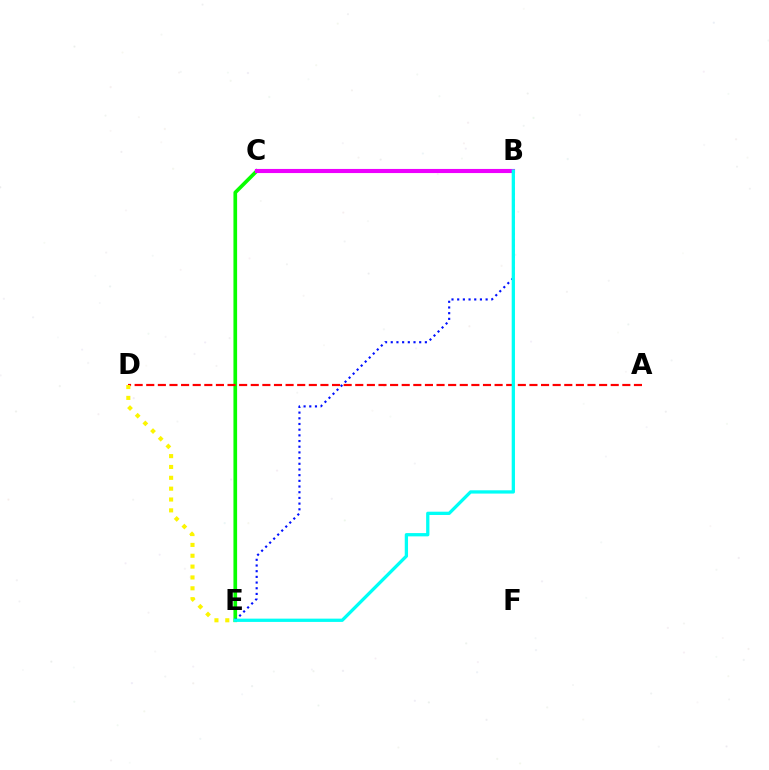{('C', 'E'): [{'color': '#08ff00', 'line_style': 'solid', 'thickness': 2.64}], ('B', 'E'): [{'color': '#0010ff', 'line_style': 'dotted', 'thickness': 1.55}, {'color': '#00fff6', 'line_style': 'solid', 'thickness': 2.36}], ('B', 'C'): [{'color': '#ee00ff', 'line_style': 'solid', 'thickness': 2.96}], ('A', 'D'): [{'color': '#ff0000', 'line_style': 'dashed', 'thickness': 1.58}], ('D', 'E'): [{'color': '#fcf500', 'line_style': 'dotted', 'thickness': 2.95}]}